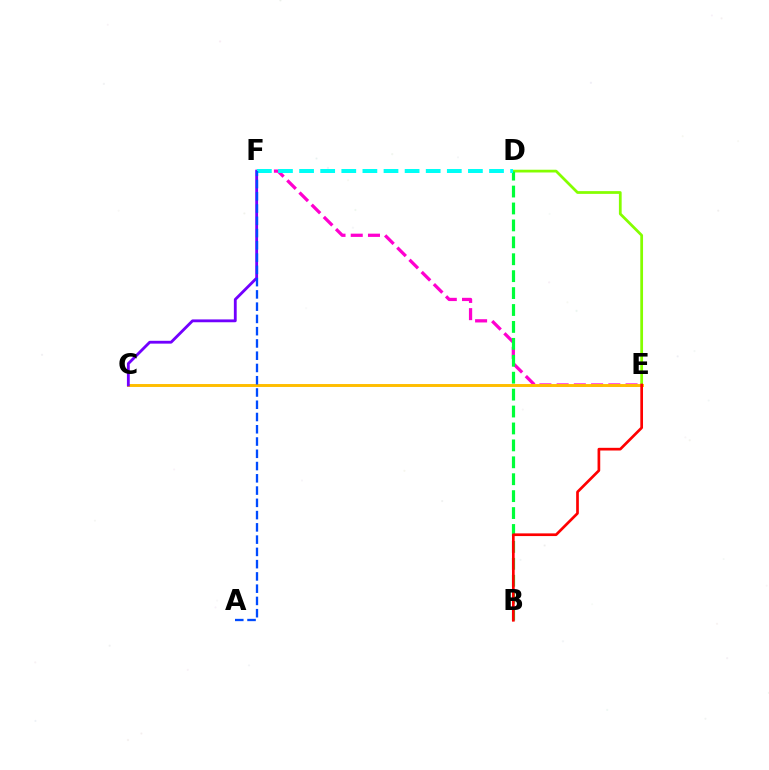{('E', 'F'): [{'color': '#ff00cf', 'line_style': 'dashed', 'thickness': 2.34}], ('D', 'E'): [{'color': '#84ff00', 'line_style': 'solid', 'thickness': 1.98}], ('C', 'E'): [{'color': '#ffbd00', 'line_style': 'solid', 'thickness': 2.11}], ('C', 'F'): [{'color': '#7200ff', 'line_style': 'solid', 'thickness': 2.04}], ('B', 'D'): [{'color': '#00ff39', 'line_style': 'dashed', 'thickness': 2.3}], ('D', 'F'): [{'color': '#00fff6', 'line_style': 'dashed', 'thickness': 2.87}], ('B', 'E'): [{'color': '#ff0000', 'line_style': 'solid', 'thickness': 1.94}], ('A', 'F'): [{'color': '#004bff', 'line_style': 'dashed', 'thickness': 1.67}]}